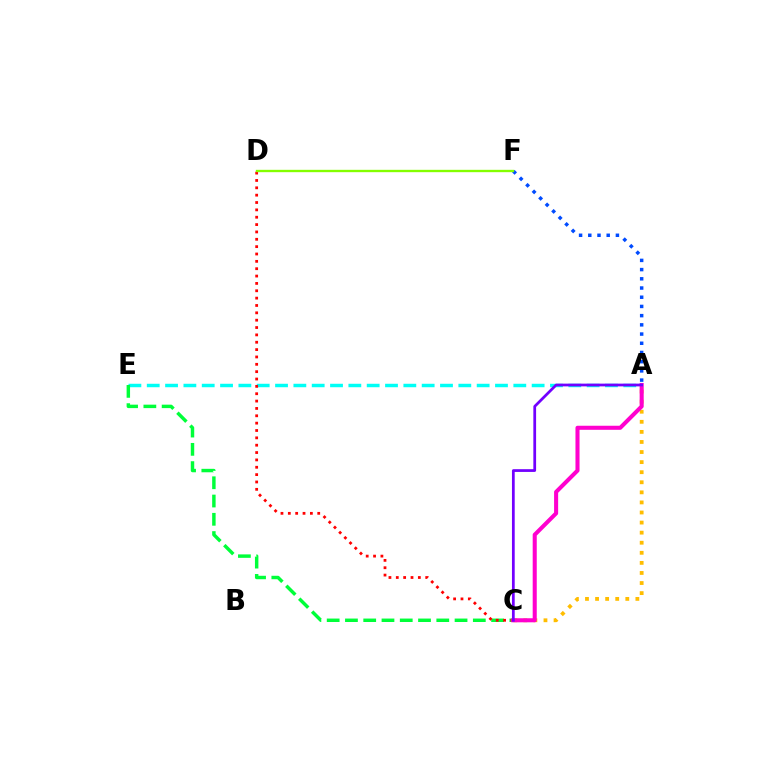{('A', 'E'): [{'color': '#00fff6', 'line_style': 'dashed', 'thickness': 2.49}], ('C', 'E'): [{'color': '#00ff39', 'line_style': 'dashed', 'thickness': 2.48}], ('C', 'D'): [{'color': '#ff0000', 'line_style': 'dotted', 'thickness': 2.0}], ('A', 'C'): [{'color': '#ffbd00', 'line_style': 'dotted', 'thickness': 2.74}, {'color': '#ff00cf', 'line_style': 'solid', 'thickness': 2.92}, {'color': '#7200ff', 'line_style': 'solid', 'thickness': 1.98}], ('A', 'F'): [{'color': '#004bff', 'line_style': 'dotted', 'thickness': 2.5}], ('D', 'F'): [{'color': '#84ff00', 'line_style': 'solid', 'thickness': 1.7}]}